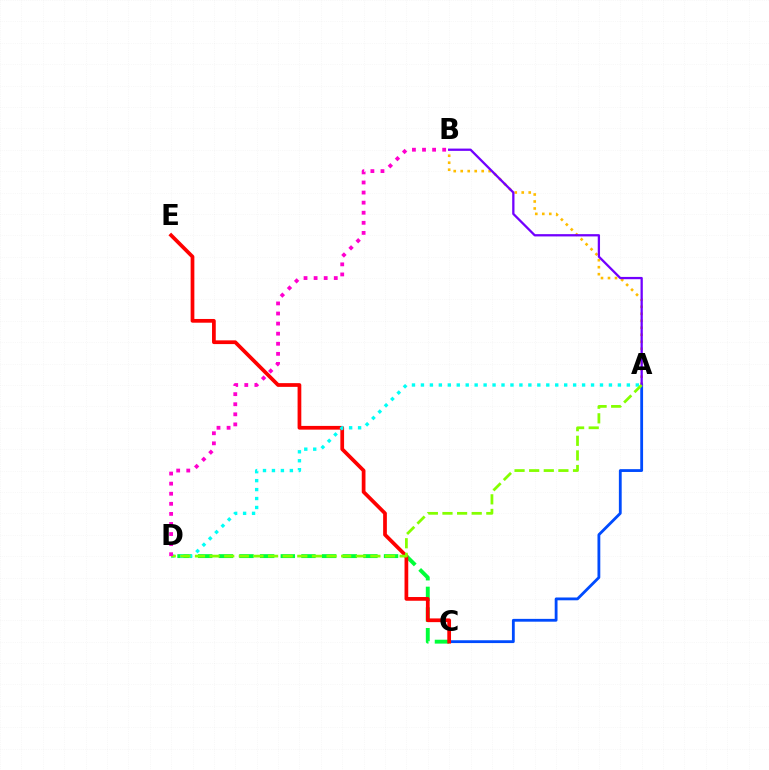{('A', 'B'): [{'color': '#ffbd00', 'line_style': 'dotted', 'thickness': 1.9}, {'color': '#7200ff', 'line_style': 'solid', 'thickness': 1.65}], ('A', 'C'): [{'color': '#004bff', 'line_style': 'solid', 'thickness': 2.03}], ('C', 'D'): [{'color': '#00ff39', 'line_style': 'dashed', 'thickness': 2.81}], ('C', 'E'): [{'color': '#ff0000', 'line_style': 'solid', 'thickness': 2.69}], ('A', 'D'): [{'color': '#00fff6', 'line_style': 'dotted', 'thickness': 2.43}, {'color': '#84ff00', 'line_style': 'dashed', 'thickness': 1.99}], ('B', 'D'): [{'color': '#ff00cf', 'line_style': 'dotted', 'thickness': 2.74}]}